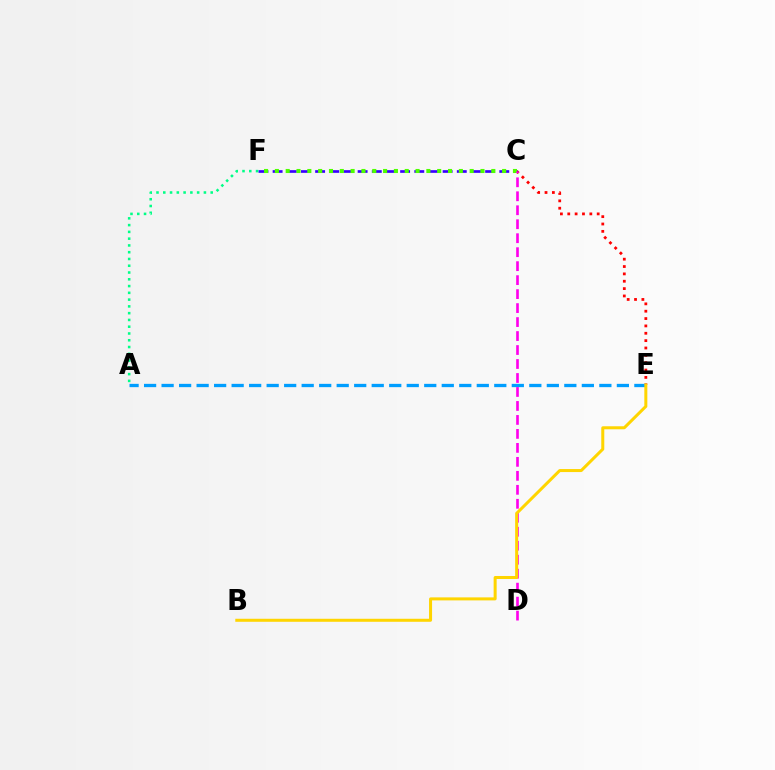{('C', 'E'): [{'color': '#ff0000', 'line_style': 'dotted', 'thickness': 2.0}], ('C', 'F'): [{'color': '#3700ff', 'line_style': 'dashed', 'thickness': 1.92}, {'color': '#4fff00', 'line_style': 'dotted', 'thickness': 2.94}], ('A', 'E'): [{'color': '#009eff', 'line_style': 'dashed', 'thickness': 2.38}], ('A', 'F'): [{'color': '#00ff86', 'line_style': 'dotted', 'thickness': 1.84}], ('C', 'D'): [{'color': '#ff00ed', 'line_style': 'dashed', 'thickness': 1.9}], ('B', 'E'): [{'color': '#ffd500', 'line_style': 'solid', 'thickness': 2.17}]}